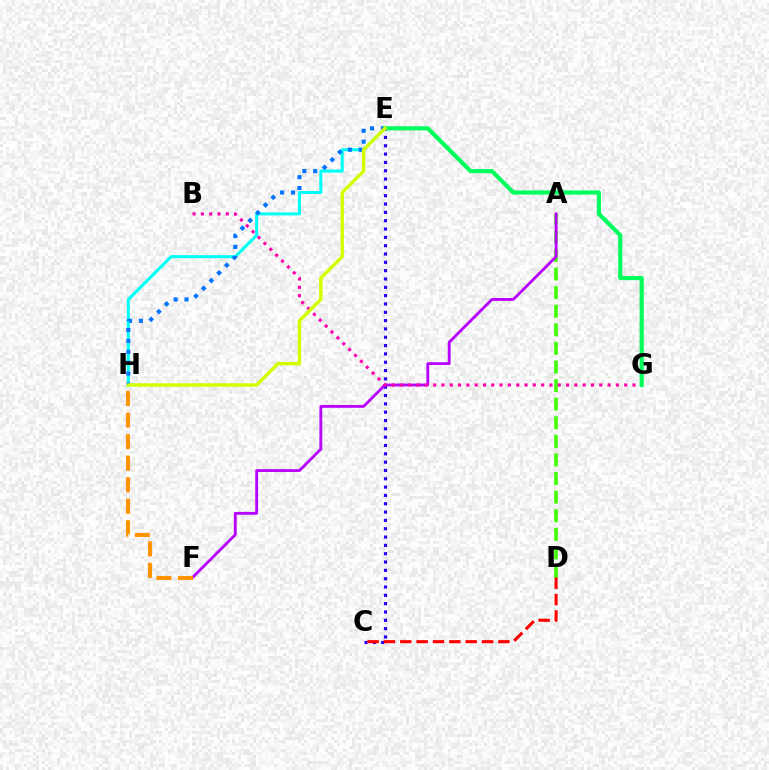{('E', 'H'): [{'color': '#00fff6', 'line_style': 'solid', 'thickness': 2.19}, {'color': '#0074ff', 'line_style': 'dotted', 'thickness': 2.96}, {'color': '#d1ff00', 'line_style': 'solid', 'thickness': 2.49}], ('A', 'D'): [{'color': '#3dff00', 'line_style': 'dashed', 'thickness': 2.53}], ('C', 'E'): [{'color': '#2500ff', 'line_style': 'dotted', 'thickness': 2.26}], ('A', 'F'): [{'color': '#b900ff', 'line_style': 'solid', 'thickness': 2.04}], ('B', 'G'): [{'color': '#ff00ac', 'line_style': 'dotted', 'thickness': 2.26}], ('E', 'G'): [{'color': '#00ff5c', 'line_style': 'solid', 'thickness': 2.99}], ('C', 'D'): [{'color': '#ff0000', 'line_style': 'dashed', 'thickness': 2.22}], ('F', 'H'): [{'color': '#ff9400', 'line_style': 'dashed', 'thickness': 2.93}]}